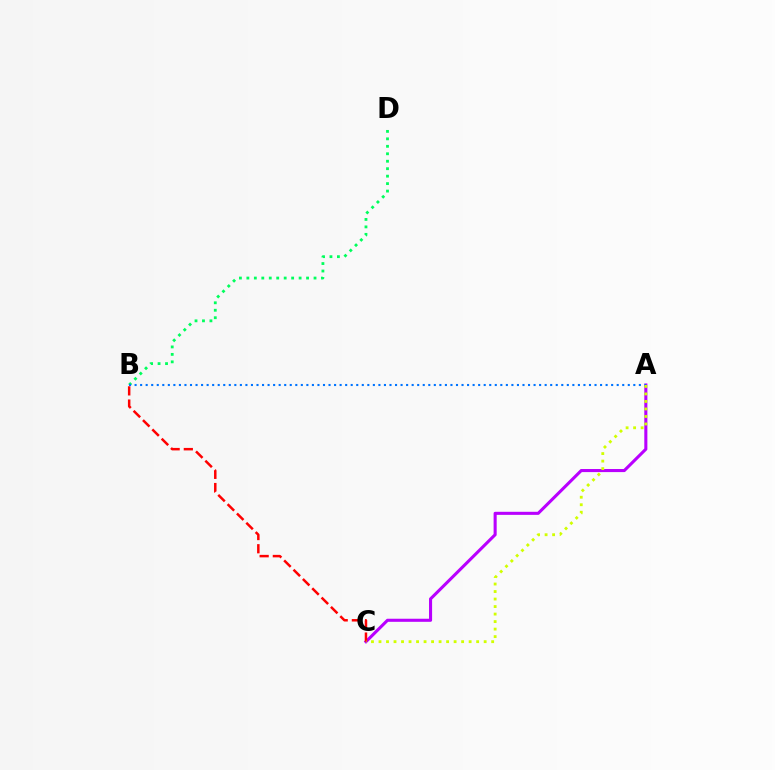{('A', 'C'): [{'color': '#b900ff', 'line_style': 'solid', 'thickness': 2.22}, {'color': '#d1ff00', 'line_style': 'dotted', 'thickness': 2.04}], ('B', 'C'): [{'color': '#ff0000', 'line_style': 'dashed', 'thickness': 1.79}], ('B', 'D'): [{'color': '#00ff5c', 'line_style': 'dotted', 'thickness': 2.03}], ('A', 'B'): [{'color': '#0074ff', 'line_style': 'dotted', 'thickness': 1.51}]}